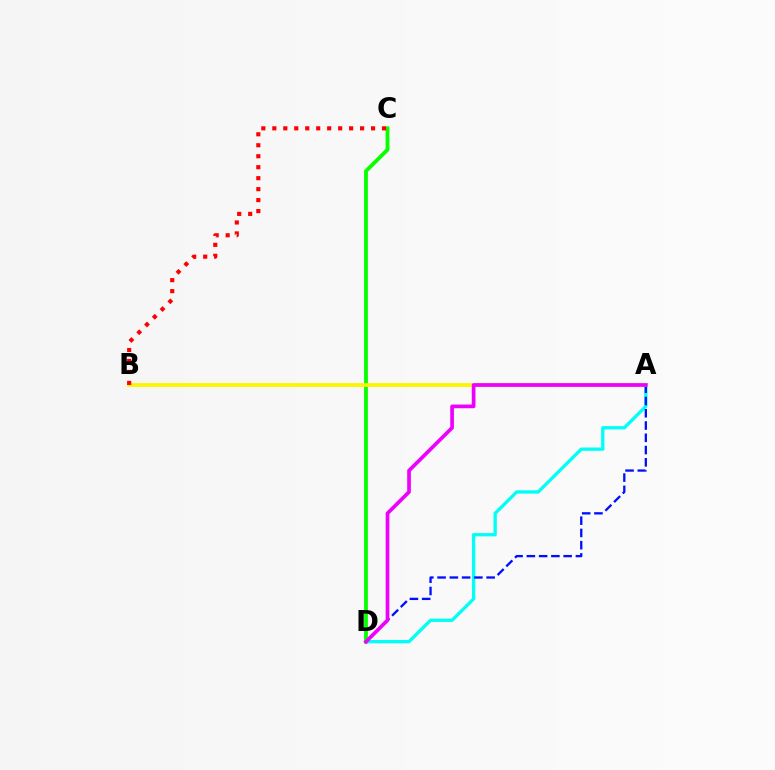{('A', 'D'): [{'color': '#00fff6', 'line_style': 'solid', 'thickness': 2.39}, {'color': '#0010ff', 'line_style': 'dashed', 'thickness': 1.67}, {'color': '#ee00ff', 'line_style': 'solid', 'thickness': 2.66}], ('C', 'D'): [{'color': '#08ff00', 'line_style': 'solid', 'thickness': 2.74}], ('A', 'B'): [{'color': '#fcf500', 'line_style': 'solid', 'thickness': 2.72}], ('B', 'C'): [{'color': '#ff0000', 'line_style': 'dotted', 'thickness': 2.98}]}